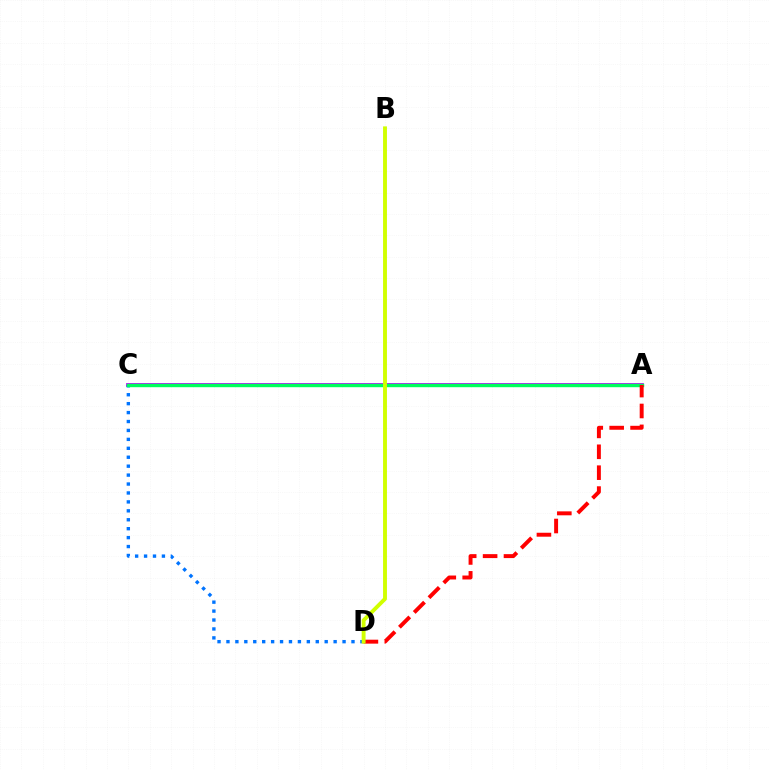{('A', 'C'): [{'color': '#b900ff', 'line_style': 'solid', 'thickness': 2.72}, {'color': '#00ff5c', 'line_style': 'solid', 'thickness': 2.46}], ('C', 'D'): [{'color': '#0074ff', 'line_style': 'dotted', 'thickness': 2.43}], ('A', 'D'): [{'color': '#ff0000', 'line_style': 'dashed', 'thickness': 2.84}], ('B', 'D'): [{'color': '#d1ff00', 'line_style': 'solid', 'thickness': 2.8}]}